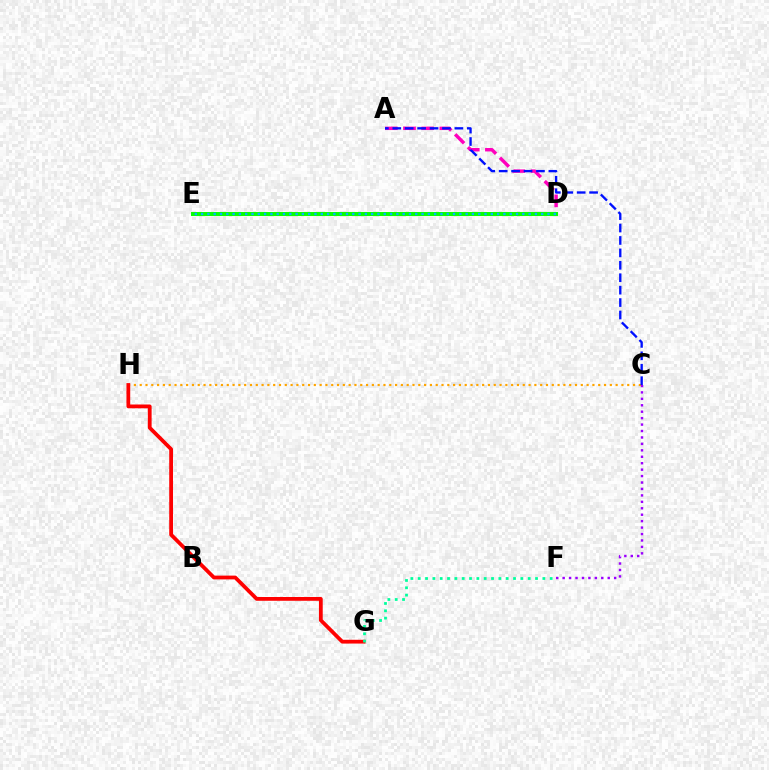{('C', 'H'): [{'color': '#ffa500', 'line_style': 'dotted', 'thickness': 1.58}], ('A', 'D'): [{'color': '#ff00bd', 'line_style': 'dashed', 'thickness': 2.47}], ('D', 'E'): [{'color': '#b3ff00', 'line_style': 'solid', 'thickness': 2.24}, {'color': '#08ff00', 'line_style': 'solid', 'thickness': 2.86}, {'color': '#00b5ff', 'line_style': 'dotted', 'thickness': 1.71}], ('C', 'F'): [{'color': '#9b00ff', 'line_style': 'dotted', 'thickness': 1.75}], ('G', 'H'): [{'color': '#ff0000', 'line_style': 'solid', 'thickness': 2.72}], ('A', 'C'): [{'color': '#0010ff', 'line_style': 'dashed', 'thickness': 1.69}], ('F', 'G'): [{'color': '#00ff9d', 'line_style': 'dotted', 'thickness': 1.99}]}